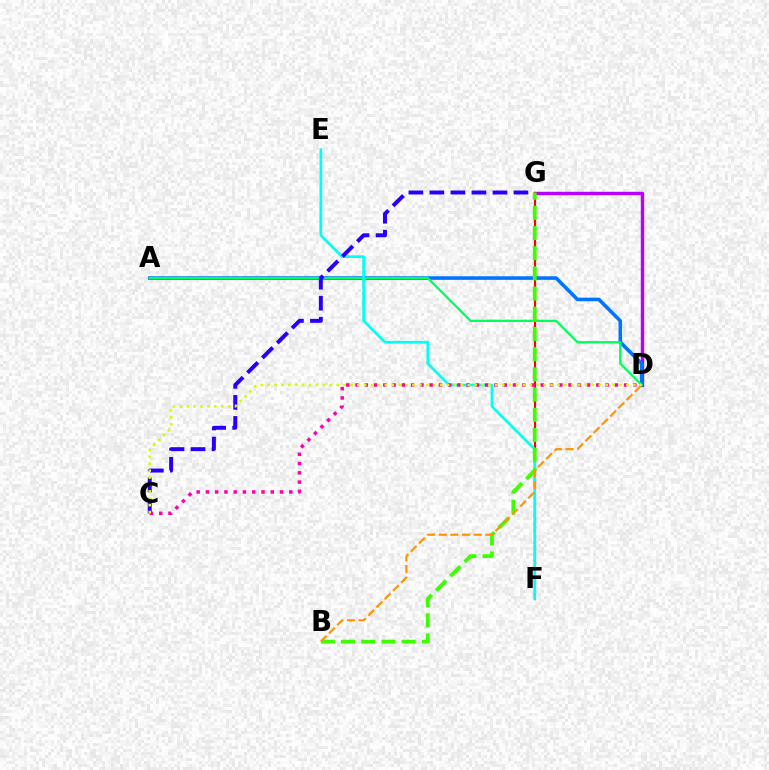{('D', 'G'): [{'color': '#b900ff', 'line_style': 'solid', 'thickness': 2.46}], ('F', 'G'): [{'color': '#ff0000', 'line_style': 'solid', 'thickness': 1.54}], ('A', 'D'): [{'color': '#0074ff', 'line_style': 'solid', 'thickness': 2.58}, {'color': '#00ff5c', 'line_style': 'solid', 'thickness': 1.62}], ('E', 'F'): [{'color': '#00fff6', 'line_style': 'solid', 'thickness': 1.92}], ('C', 'G'): [{'color': '#2500ff', 'line_style': 'dashed', 'thickness': 2.86}], ('B', 'G'): [{'color': '#3dff00', 'line_style': 'dashed', 'thickness': 2.74}], ('B', 'D'): [{'color': '#ff9400', 'line_style': 'dashed', 'thickness': 1.58}], ('C', 'D'): [{'color': '#ff00ac', 'line_style': 'dotted', 'thickness': 2.52}, {'color': '#d1ff00', 'line_style': 'dotted', 'thickness': 1.88}]}